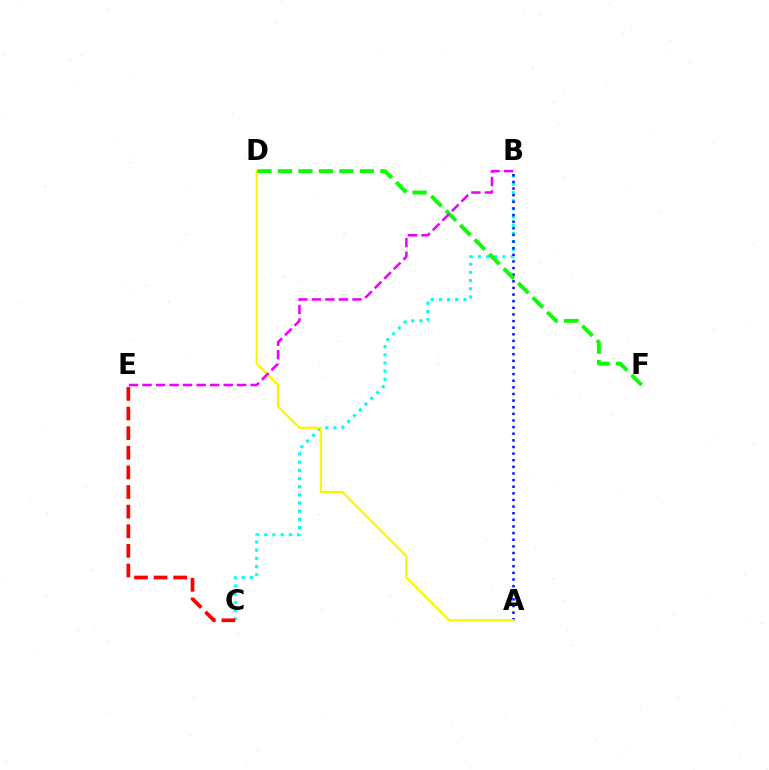{('B', 'C'): [{'color': '#00fff6', 'line_style': 'dotted', 'thickness': 2.22}], ('C', 'E'): [{'color': '#ff0000', 'line_style': 'dashed', 'thickness': 2.67}], ('A', 'B'): [{'color': '#0010ff', 'line_style': 'dotted', 'thickness': 1.8}], ('A', 'D'): [{'color': '#fcf500', 'line_style': 'solid', 'thickness': 1.59}], ('D', 'F'): [{'color': '#08ff00', 'line_style': 'dashed', 'thickness': 2.78}], ('B', 'E'): [{'color': '#ee00ff', 'line_style': 'dashed', 'thickness': 1.84}]}